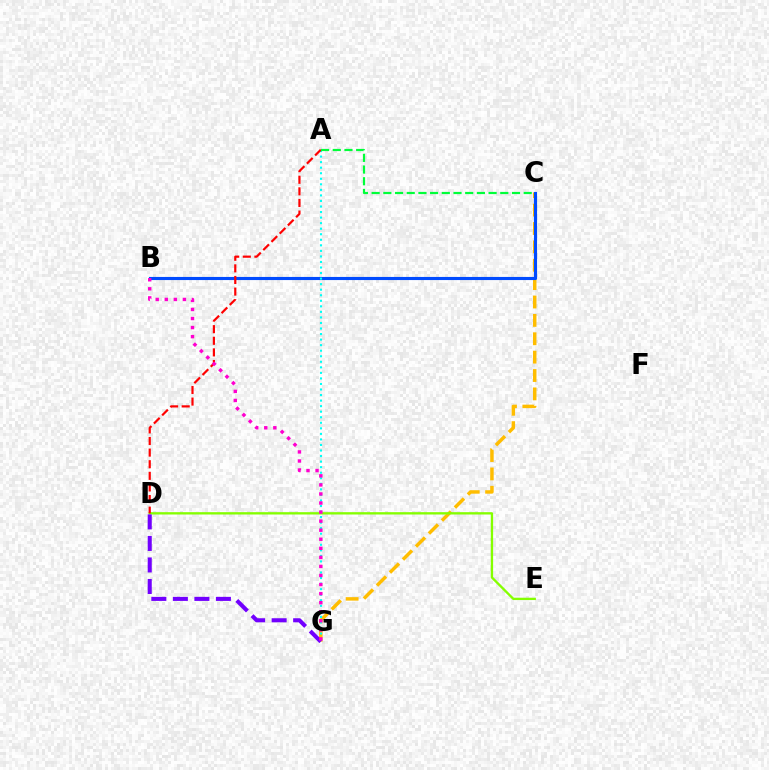{('C', 'G'): [{'color': '#ffbd00', 'line_style': 'dashed', 'thickness': 2.5}], ('B', 'C'): [{'color': '#004bff', 'line_style': 'solid', 'thickness': 2.24}], ('A', 'G'): [{'color': '#00fff6', 'line_style': 'dotted', 'thickness': 1.51}], ('D', 'E'): [{'color': '#84ff00', 'line_style': 'solid', 'thickness': 1.68}], ('D', 'G'): [{'color': '#7200ff', 'line_style': 'dashed', 'thickness': 2.92}], ('A', 'D'): [{'color': '#ff0000', 'line_style': 'dashed', 'thickness': 1.58}], ('B', 'G'): [{'color': '#ff00cf', 'line_style': 'dotted', 'thickness': 2.46}], ('A', 'C'): [{'color': '#00ff39', 'line_style': 'dashed', 'thickness': 1.59}]}